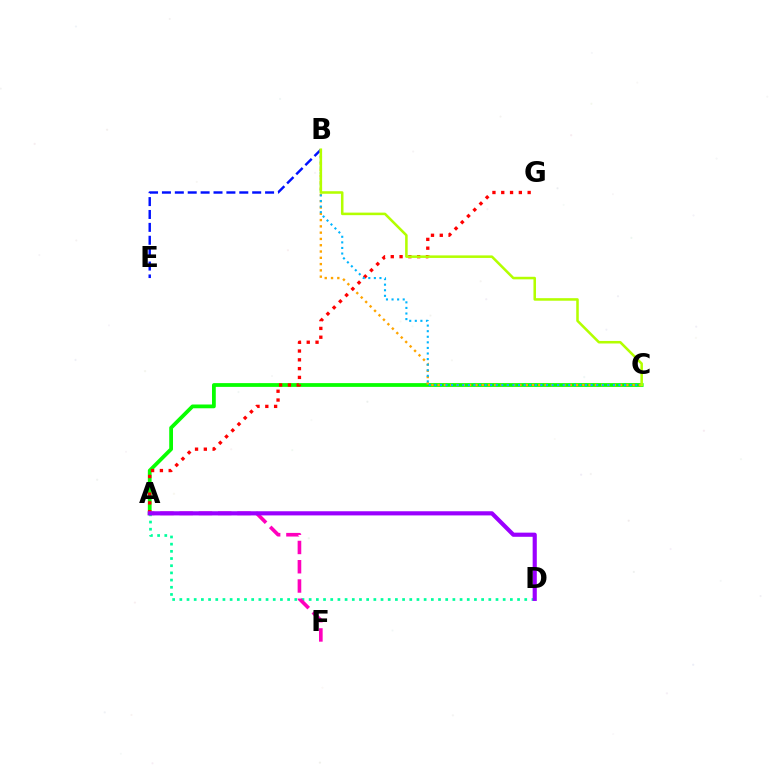{('B', 'E'): [{'color': '#0010ff', 'line_style': 'dashed', 'thickness': 1.75}], ('A', 'C'): [{'color': '#08ff00', 'line_style': 'solid', 'thickness': 2.71}], ('B', 'C'): [{'color': '#ffa500', 'line_style': 'dotted', 'thickness': 1.71}, {'color': '#00b5ff', 'line_style': 'dotted', 'thickness': 1.52}, {'color': '#b3ff00', 'line_style': 'solid', 'thickness': 1.83}], ('A', 'G'): [{'color': '#ff0000', 'line_style': 'dotted', 'thickness': 2.39}], ('A', 'D'): [{'color': '#00ff9d', 'line_style': 'dotted', 'thickness': 1.95}, {'color': '#9b00ff', 'line_style': 'solid', 'thickness': 2.99}], ('A', 'F'): [{'color': '#ff00bd', 'line_style': 'dashed', 'thickness': 2.62}]}